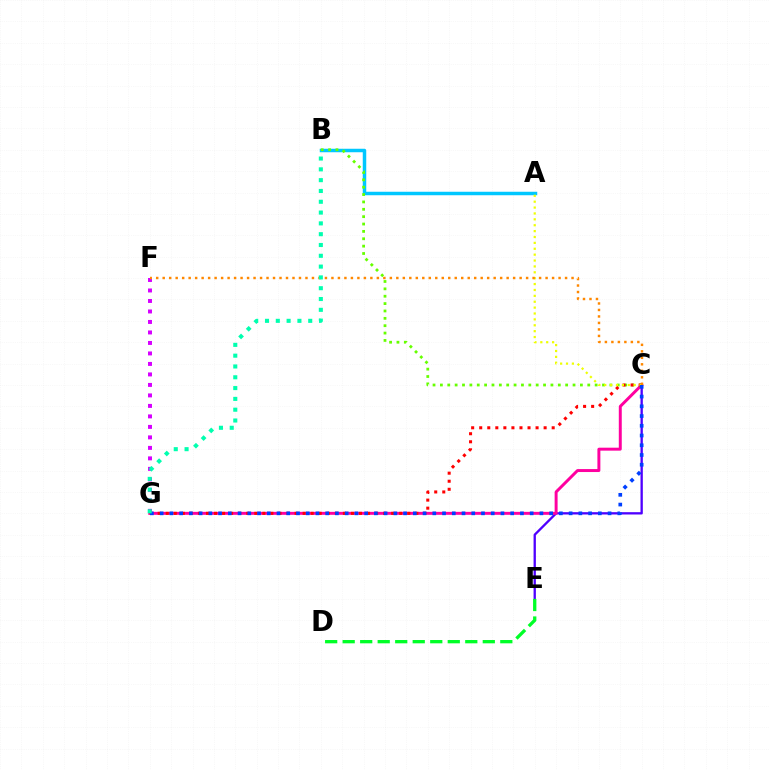{('C', 'E'): [{'color': '#4f00ff', 'line_style': 'solid', 'thickness': 1.67}], ('A', 'B'): [{'color': '#00c7ff', 'line_style': 'solid', 'thickness': 2.51}], ('C', 'G'): [{'color': '#ff00a0', 'line_style': 'solid', 'thickness': 2.13}, {'color': '#ff0000', 'line_style': 'dotted', 'thickness': 2.19}, {'color': '#003fff', 'line_style': 'dotted', 'thickness': 2.65}], ('F', 'G'): [{'color': '#d600ff', 'line_style': 'dotted', 'thickness': 2.85}], ('D', 'E'): [{'color': '#00ff27', 'line_style': 'dashed', 'thickness': 2.38}], ('B', 'C'): [{'color': '#66ff00', 'line_style': 'dotted', 'thickness': 2.0}], ('A', 'C'): [{'color': '#eeff00', 'line_style': 'dotted', 'thickness': 1.6}], ('C', 'F'): [{'color': '#ff8800', 'line_style': 'dotted', 'thickness': 1.76}], ('B', 'G'): [{'color': '#00ffaf', 'line_style': 'dotted', 'thickness': 2.94}]}